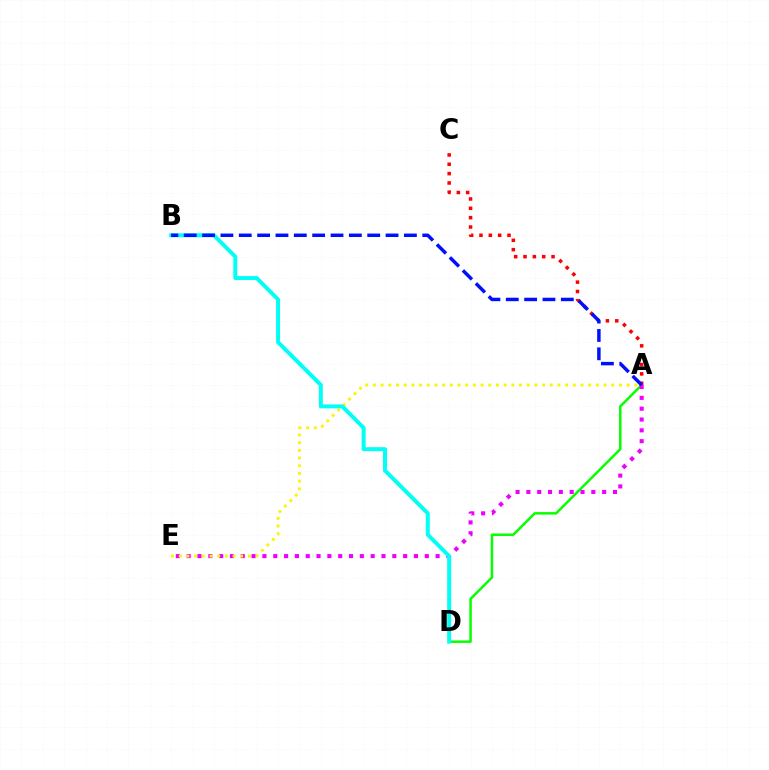{('A', 'D'): [{'color': '#08ff00', 'line_style': 'solid', 'thickness': 1.79}], ('A', 'E'): [{'color': '#ee00ff', 'line_style': 'dotted', 'thickness': 2.94}, {'color': '#fcf500', 'line_style': 'dotted', 'thickness': 2.09}], ('A', 'C'): [{'color': '#ff0000', 'line_style': 'dotted', 'thickness': 2.54}], ('B', 'D'): [{'color': '#00fff6', 'line_style': 'solid', 'thickness': 2.85}], ('A', 'B'): [{'color': '#0010ff', 'line_style': 'dashed', 'thickness': 2.49}]}